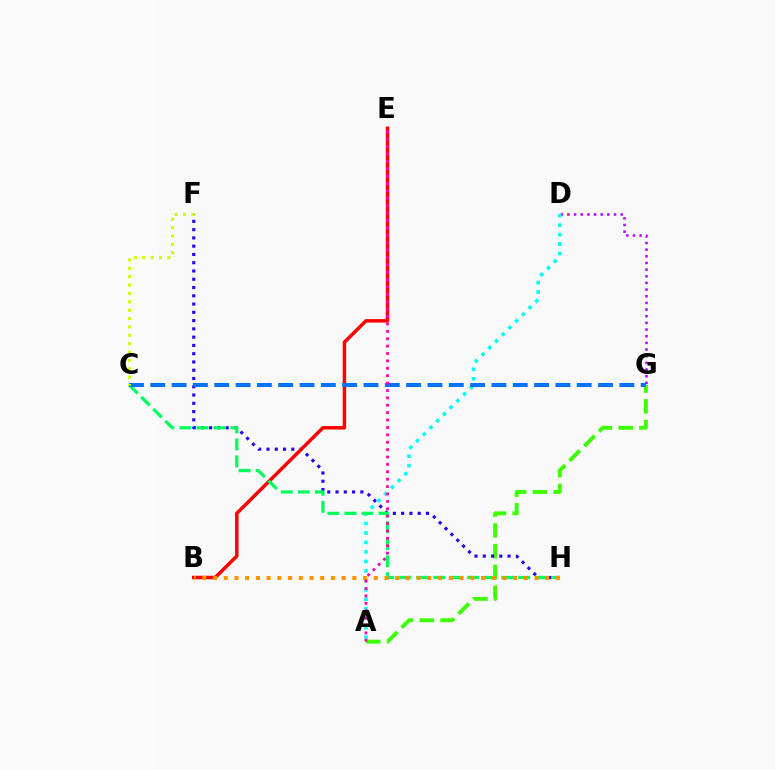{('A', 'G'): [{'color': '#3dff00', 'line_style': 'dashed', 'thickness': 2.83}], ('D', 'G'): [{'color': '#b900ff', 'line_style': 'dotted', 'thickness': 1.81}], ('F', 'H'): [{'color': '#2500ff', 'line_style': 'dotted', 'thickness': 2.25}], ('A', 'D'): [{'color': '#00fff6', 'line_style': 'dotted', 'thickness': 2.57}], ('B', 'E'): [{'color': '#ff0000', 'line_style': 'solid', 'thickness': 2.51}], ('C', 'H'): [{'color': '#00ff5c', 'line_style': 'dashed', 'thickness': 2.31}], ('C', 'G'): [{'color': '#0074ff', 'line_style': 'dashed', 'thickness': 2.9}], ('B', 'H'): [{'color': '#ff9400', 'line_style': 'dotted', 'thickness': 2.91}], ('C', 'F'): [{'color': '#d1ff00', 'line_style': 'dotted', 'thickness': 2.28}], ('A', 'E'): [{'color': '#ff00ac', 'line_style': 'dotted', 'thickness': 2.01}]}